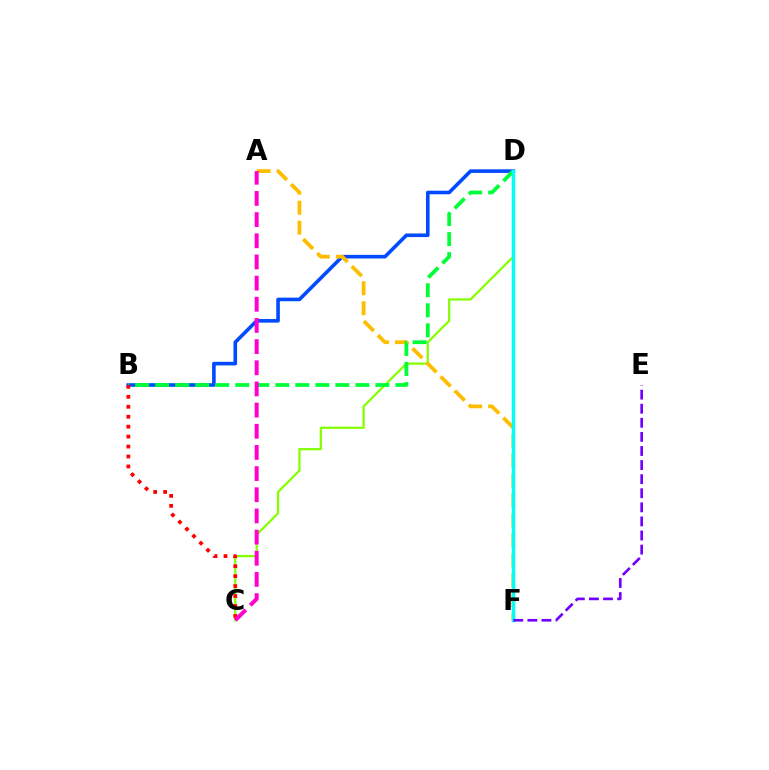{('B', 'D'): [{'color': '#004bff', 'line_style': 'solid', 'thickness': 2.59}, {'color': '#00ff39', 'line_style': 'dashed', 'thickness': 2.72}], ('C', 'D'): [{'color': '#84ff00', 'line_style': 'solid', 'thickness': 1.6}], ('A', 'F'): [{'color': '#ffbd00', 'line_style': 'dashed', 'thickness': 2.71}], ('D', 'F'): [{'color': '#00fff6', 'line_style': 'solid', 'thickness': 2.52}], ('B', 'C'): [{'color': '#ff0000', 'line_style': 'dotted', 'thickness': 2.7}], ('E', 'F'): [{'color': '#7200ff', 'line_style': 'dashed', 'thickness': 1.91}], ('A', 'C'): [{'color': '#ff00cf', 'line_style': 'dashed', 'thickness': 2.88}]}